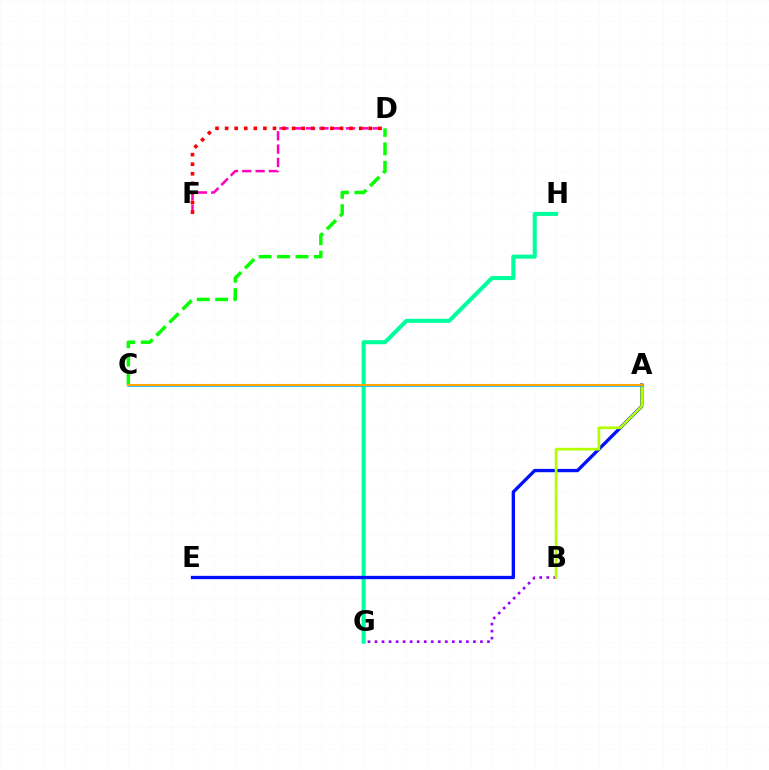{('B', 'G'): [{'color': '#9b00ff', 'line_style': 'dotted', 'thickness': 1.91}], ('G', 'H'): [{'color': '#00ff9d', 'line_style': 'solid', 'thickness': 2.93}], ('A', 'E'): [{'color': '#0010ff', 'line_style': 'solid', 'thickness': 2.39}], ('A', 'B'): [{'color': '#b3ff00', 'line_style': 'solid', 'thickness': 1.95}], ('C', 'D'): [{'color': '#08ff00', 'line_style': 'dashed', 'thickness': 2.5}], ('D', 'F'): [{'color': '#ff00bd', 'line_style': 'dashed', 'thickness': 1.81}, {'color': '#ff0000', 'line_style': 'dotted', 'thickness': 2.6}], ('A', 'C'): [{'color': '#00b5ff', 'line_style': 'solid', 'thickness': 1.9}, {'color': '#ffa500', 'line_style': 'solid', 'thickness': 1.51}]}